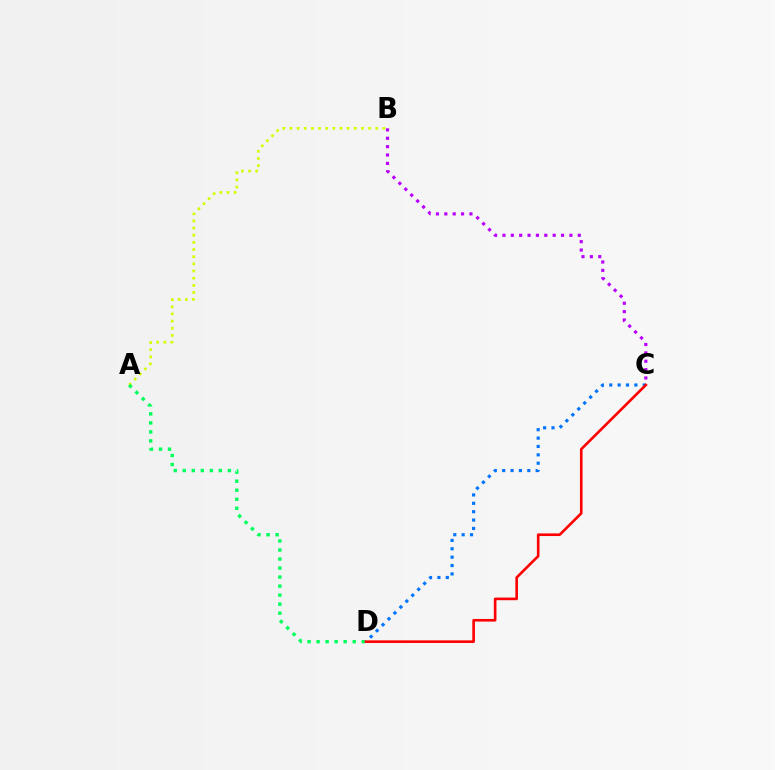{('B', 'C'): [{'color': '#b900ff', 'line_style': 'dotted', 'thickness': 2.27}], ('C', 'D'): [{'color': '#0074ff', 'line_style': 'dotted', 'thickness': 2.28}, {'color': '#ff0000', 'line_style': 'solid', 'thickness': 1.89}], ('A', 'B'): [{'color': '#d1ff00', 'line_style': 'dotted', 'thickness': 1.94}], ('A', 'D'): [{'color': '#00ff5c', 'line_style': 'dotted', 'thickness': 2.45}]}